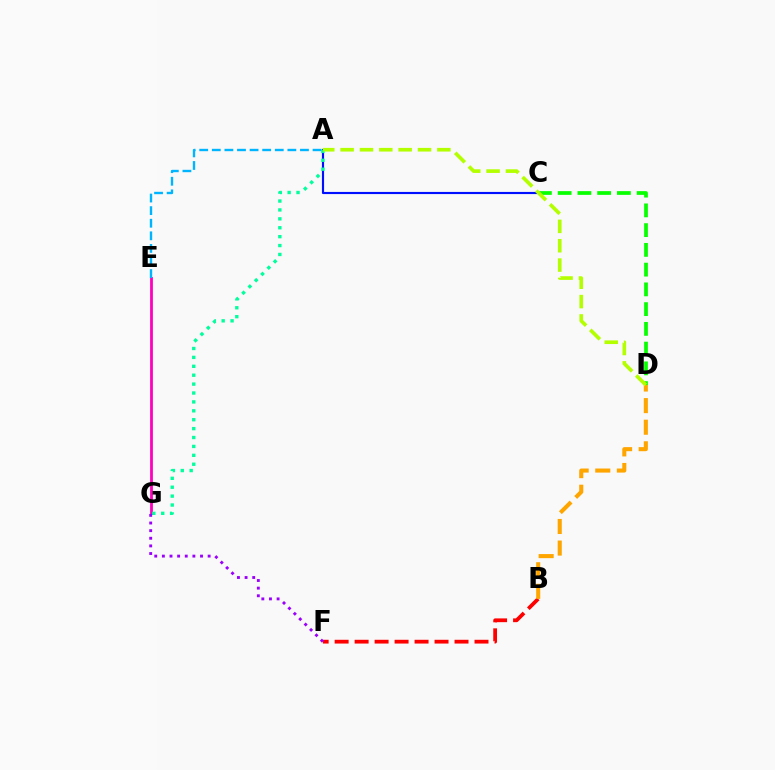{('A', 'C'): [{'color': '#0010ff', 'line_style': 'solid', 'thickness': 1.55}], ('E', 'G'): [{'color': '#ff00bd', 'line_style': 'solid', 'thickness': 2.0}], ('A', 'G'): [{'color': '#00ff9d', 'line_style': 'dotted', 'thickness': 2.42}], ('A', 'E'): [{'color': '#00b5ff', 'line_style': 'dashed', 'thickness': 1.71}], ('B', 'F'): [{'color': '#ff0000', 'line_style': 'dashed', 'thickness': 2.71}], ('B', 'D'): [{'color': '#ffa500', 'line_style': 'dashed', 'thickness': 2.93}], ('C', 'D'): [{'color': '#08ff00', 'line_style': 'dashed', 'thickness': 2.68}], ('A', 'D'): [{'color': '#b3ff00', 'line_style': 'dashed', 'thickness': 2.63}], ('F', 'G'): [{'color': '#9b00ff', 'line_style': 'dotted', 'thickness': 2.07}]}